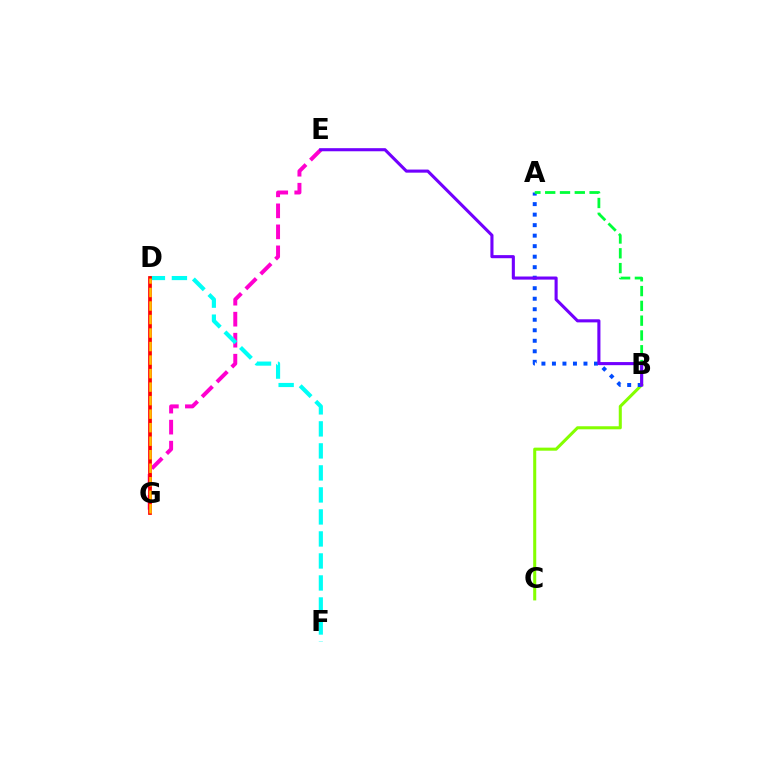{('E', 'G'): [{'color': '#ff00cf', 'line_style': 'dashed', 'thickness': 2.85}], ('B', 'C'): [{'color': '#84ff00', 'line_style': 'solid', 'thickness': 2.2}], ('D', 'F'): [{'color': '#00fff6', 'line_style': 'dashed', 'thickness': 2.99}], ('D', 'G'): [{'color': '#ff0000', 'line_style': 'solid', 'thickness': 2.69}, {'color': '#ffbd00', 'line_style': 'dashed', 'thickness': 1.84}], ('A', 'B'): [{'color': '#004bff', 'line_style': 'dotted', 'thickness': 2.86}, {'color': '#00ff39', 'line_style': 'dashed', 'thickness': 2.01}], ('B', 'E'): [{'color': '#7200ff', 'line_style': 'solid', 'thickness': 2.23}]}